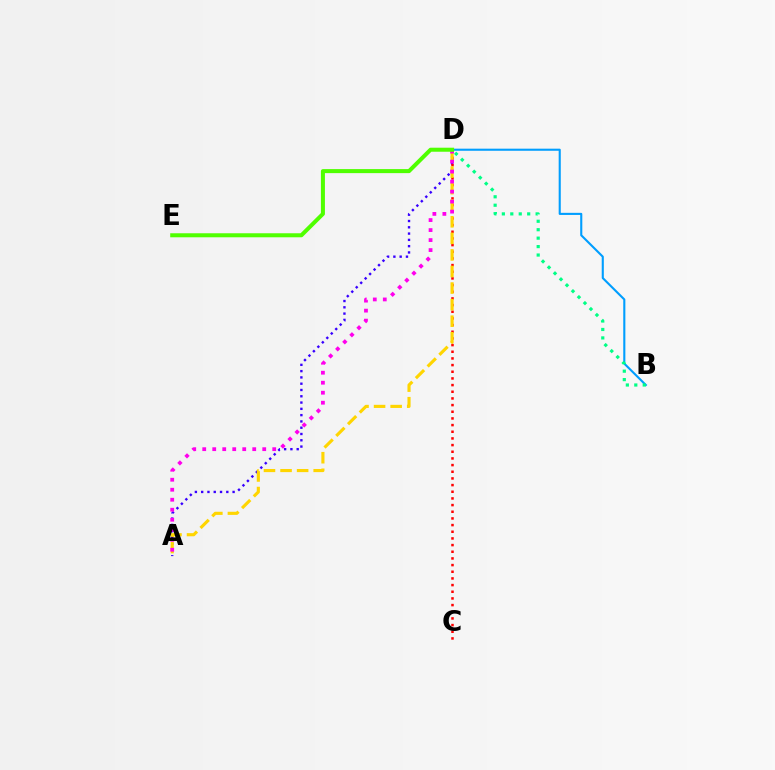{('A', 'D'): [{'color': '#3700ff', 'line_style': 'dotted', 'thickness': 1.71}, {'color': '#ffd500', 'line_style': 'dashed', 'thickness': 2.25}, {'color': '#ff00ed', 'line_style': 'dotted', 'thickness': 2.72}], ('B', 'D'): [{'color': '#009eff', 'line_style': 'solid', 'thickness': 1.51}, {'color': '#00ff86', 'line_style': 'dotted', 'thickness': 2.29}], ('C', 'D'): [{'color': '#ff0000', 'line_style': 'dotted', 'thickness': 1.81}], ('D', 'E'): [{'color': '#4fff00', 'line_style': 'solid', 'thickness': 2.9}]}